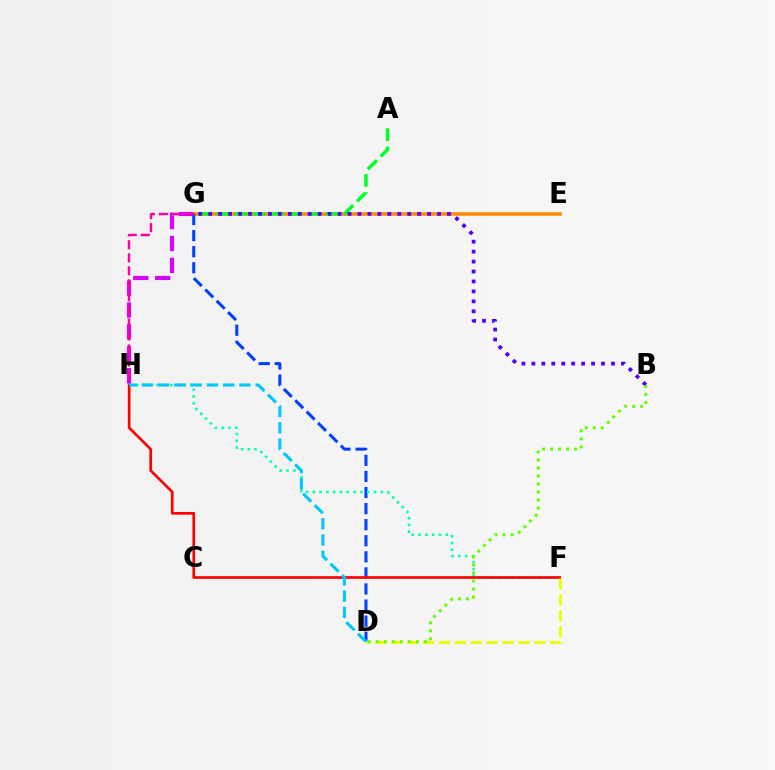{('G', 'H'): [{'color': '#d600ff', 'line_style': 'dashed', 'thickness': 2.98}, {'color': '#ff00a0', 'line_style': 'dashed', 'thickness': 1.77}], ('E', 'G'): [{'color': '#ff8800', 'line_style': 'solid', 'thickness': 2.53}], ('D', 'G'): [{'color': '#003fff', 'line_style': 'dashed', 'thickness': 2.18}], ('F', 'H'): [{'color': '#00ffaf', 'line_style': 'dotted', 'thickness': 1.85}, {'color': '#ff0000', 'line_style': 'solid', 'thickness': 1.93}], ('A', 'G'): [{'color': '#00ff27', 'line_style': 'dashed', 'thickness': 2.48}], ('B', 'G'): [{'color': '#4f00ff', 'line_style': 'dotted', 'thickness': 2.7}], ('D', 'F'): [{'color': '#eeff00', 'line_style': 'dashed', 'thickness': 2.15}], ('B', 'D'): [{'color': '#66ff00', 'line_style': 'dotted', 'thickness': 2.18}], ('D', 'H'): [{'color': '#00c7ff', 'line_style': 'dashed', 'thickness': 2.21}]}